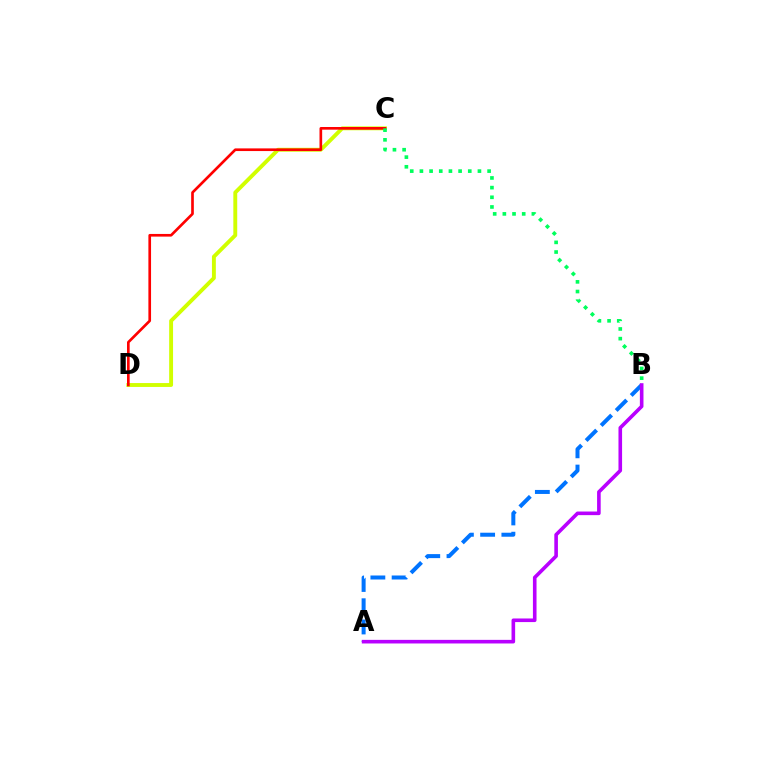{('C', 'D'): [{'color': '#d1ff00', 'line_style': 'solid', 'thickness': 2.8}, {'color': '#ff0000', 'line_style': 'solid', 'thickness': 1.92}], ('B', 'C'): [{'color': '#00ff5c', 'line_style': 'dotted', 'thickness': 2.63}], ('A', 'B'): [{'color': '#0074ff', 'line_style': 'dashed', 'thickness': 2.89}, {'color': '#b900ff', 'line_style': 'solid', 'thickness': 2.6}]}